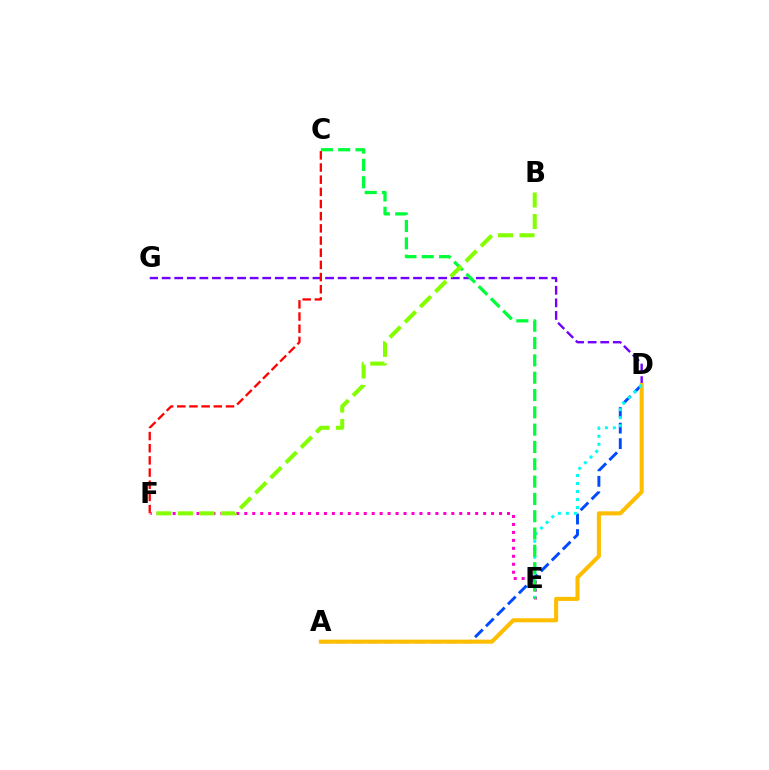{('D', 'G'): [{'color': '#7200ff', 'line_style': 'dashed', 'thickness': 1.71}], ('A', 'D'): [{'color': '#004bff', 'line_style': 'dashed', 'thickness': 2.11}, {'color': '#ffbd00', 'line_style': 'solid', 'thickness': 2.92}], ('E', 'F'): [{'color': '#ff00cf', 'line_style': 'dotted', 'thickness': 2.16}], ('D', 'E'): [{'color': '#00fff6', 'line_style': 'dotted', 'thickness': 2.17}], ('C', 'E'): [{'color': '#00ff39', 'line_style': 'dashed', 'thickness': 2.35}], ('C', 'F'): [{'color': '#ff0000', 'line_style': 'dashed', 'thickness': 1.65}], ('B', 'F'): [{'color': '#84ff00', 'line_style': 'dashed', 'thickness': 2.92}]}